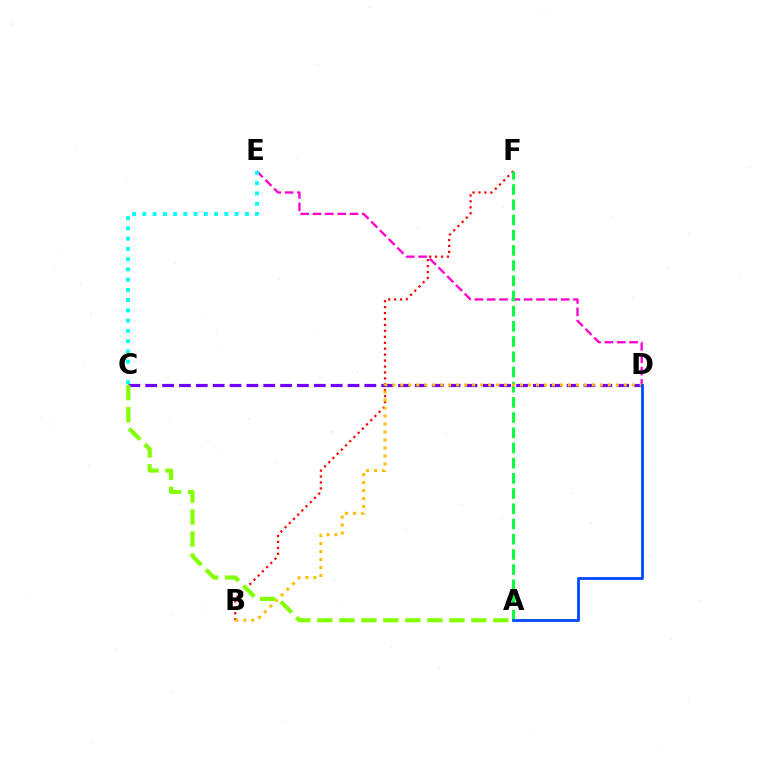{('B', 'F'): [{'color': '#ff0000', 'line_style': 'dotted', 'thickness': 1.61}], ('D', 'E'): [{'color': '#ff00cf', 'line_style': 'dashed', 'thickness': 1.67}], ('C', 'E'): [{'color': '#00fff6', 'line_style': 'dotted', 'thickness': 2.78}], ('A', 'F'): [{'color': '#00ff39', 'line_style': 'dashed', 'thickness': 2.07}], ('C', 'D'): [{'color': '#7200ff', 'line_style': 'dashed', 'thickness': 2.29}], ('B', 'D'): [{'color': '#ffbd00', 'line_style': 'dotted', 'thickness': 2.17}], ('A', 'D'): [{'color': '#004bff', 'line_style': 'solid', 'thickness': 2.03}], ('A', 'C'): [{'color': '#84ff00', 'line_style': 'dashed', 'thickness': 2.99}]}